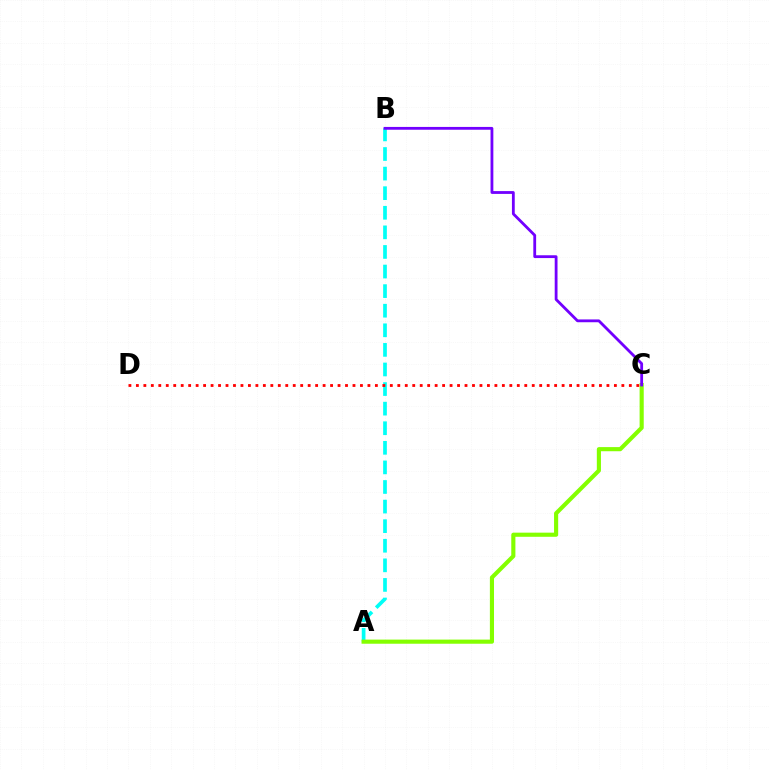{('A', 'B'): [{'color': '#00fff6', 'line_style': 'dashed', 'thickness': 2.66}], ('A', 'C'): [{'color': '#84ff00', 'line_style': 'solid', 'thickness': 2.97}], ('C', 'D'): [{'color': '#ff0000', 'line_style': 'dotted', 'thickness': 2.03}], ('B', 'C'): [{'color': '#7200ff', 'line_style': 'solid', 'thickness': 2.02}]}